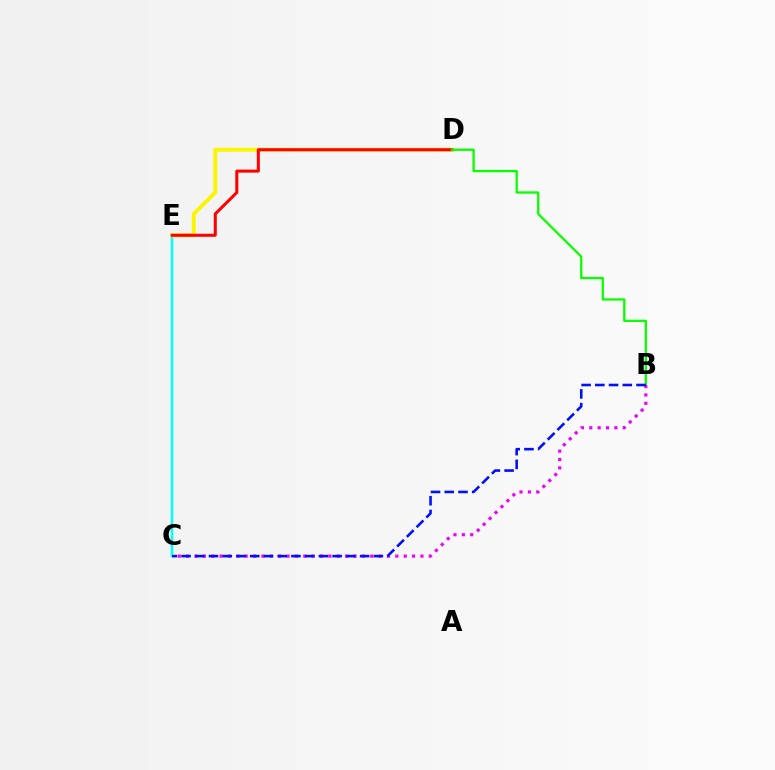{('C', 'E'): [{'color': '#00fff6', 'line_style': 'solid', 'thickness': 1.79}], ('D', 'E'): [{'color': '#fcf500', 'line_style': 'solid', 'thickness': 2.79}, {'color': '#ff0000', 'line_style': 'solid', 'thickness': 2.18}], ('B', 'D'): [{'color': '#08ff00', 'line_style': 'solid', 'thickness': 1.64}], ('B', 'C'): [{'color': '#ee00ff', 'line_style': 'dotted', 'thickness': 2.27}, {'color': '#0010ff', 'line_style': 'dashed', 'thickness': 1.87}]}